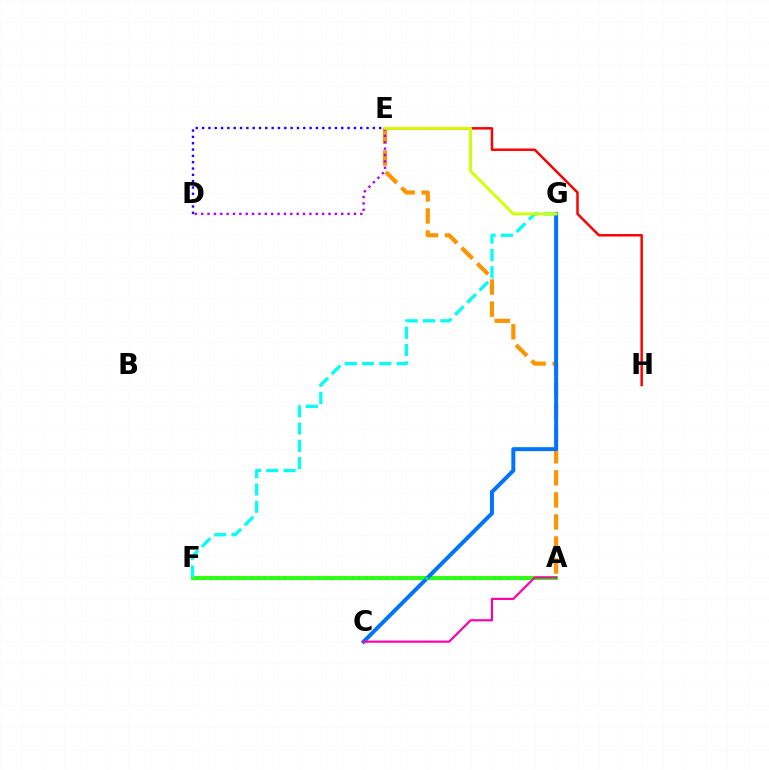{('A', 'E'): [{'color': '#ff9400', 'line_style': 'dashed', 'thickness': 2.99}], ('E', 'H'): [{'color': '#ff0000', 'line_style': 'solid', 'thickness': 1.78}], ('A', 'F'): [{'color': '#3dff00', 'line_style': 'solid', 'thickness': 2.97}, {'color': '#00ff5c', 'line_style': 'dotted', 'thickness': 1.84}], ('C', 'G'): [{'color': '#0074ff', 'line_style': 'solid', 'thickness': 2.87}], ('F', 'G'): [{'color': '#00fff6', 'line_style': 'dashed', 'thickness': 2.35}], ('D', 'E'): [{'color': '#b900ff', 'line_style': 'dotted', 'thickness': 1.73}, {'color': '#2500ff', 'line_style': 'dotted', 'thickness': 1.72}], ('E', 'G'): [{'color': '#d1ff00', 'line_style': 'solid', 'thickness': 2.09}], ('A', 'C'): [{'color': '#ff00ac', 'line_style': 'solid', 'thickness': 1.57}]}